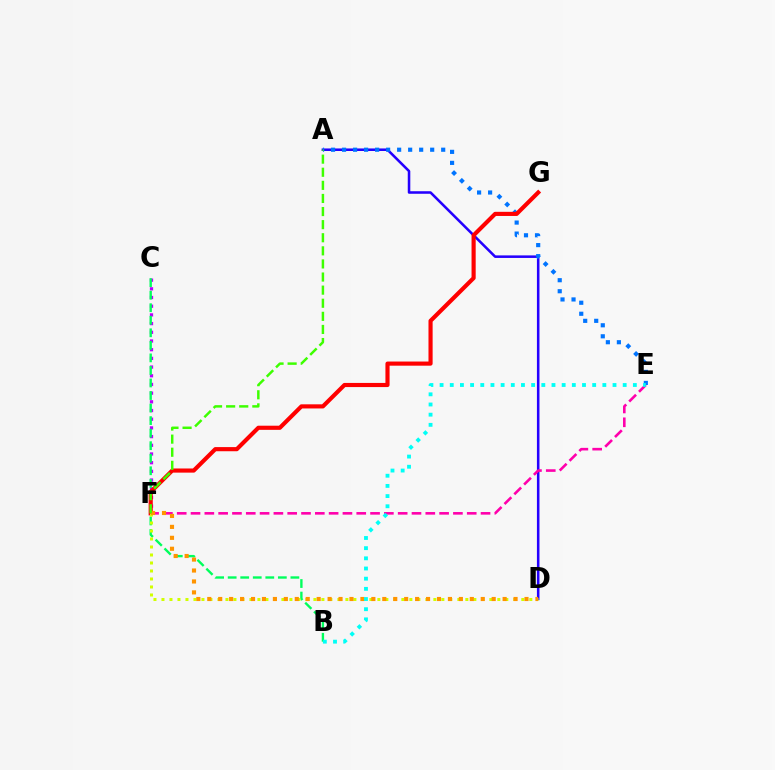{('C', 'F'): [{'color': '#b900ff', 'line_style': 'dotted', 'thickness': 2.36}], ('A', 'D'): [{'color': '#2500ff', 'line_style': 'solid', 'thickness': 1.84}], ('A', 'E'): [{'color': '#0074ff', 'line_style': 'dotted', 'thickness': 2.99}], ('B', 'C'): [{'color': '#00ff5c', 'line_style': 'dashed', 'thickness': 1.7}], ('E', 'F'): [{'color': '#ff00ac', 'line_style': 'dashed', 'thickness': 1.88}], ('F', 'G'): [{'color': '#ff0000', 'line_style': 'solid', 'thickness': 2.98}], ('D', 'F'): [{'color': '#d1ff00', 'line_style': 'dotted', 'thickness': 2.17}, {'color': '#ff9400', 'line_style': 'dotted', 'thickness': 2.97}], ('A', 'F'): [{'color': '#3dff00', 'line_style': 'dashed', 'thickness': 1.78}], ('B', 'E'): [{'color': '#00fff6', 'line_style': 'dotted', 'thickness': 2.76}]}